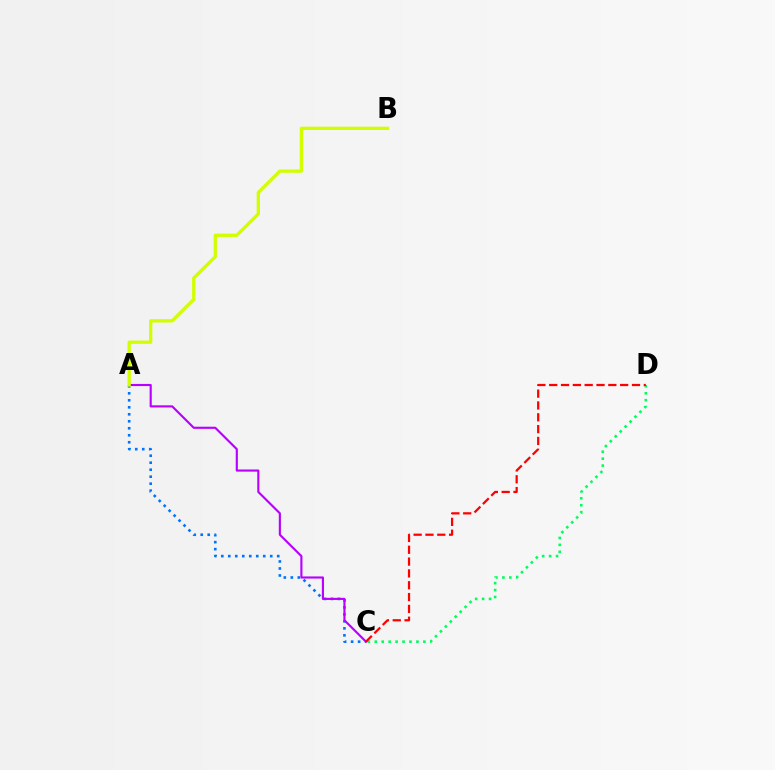{('A', 'C'): [{'color': '#0074ff', 'line_style': 'dotted', 'thickness': 1.9}, {'color': '#b900ff', 'line_style': 'solid', 'thickness': 1.54}], ('C', 'D'): [{'color': '#00ff5c', 'line_style': 'dotted', 'thickness': 1.89}, {'color': '#ff0000', 'line_style': 'dashed', 'thickness': 1.61}], ('A', 'B'): [{'color': '#d1ff00', 'line_style': 'solid', 'thickness': 2.38}]}